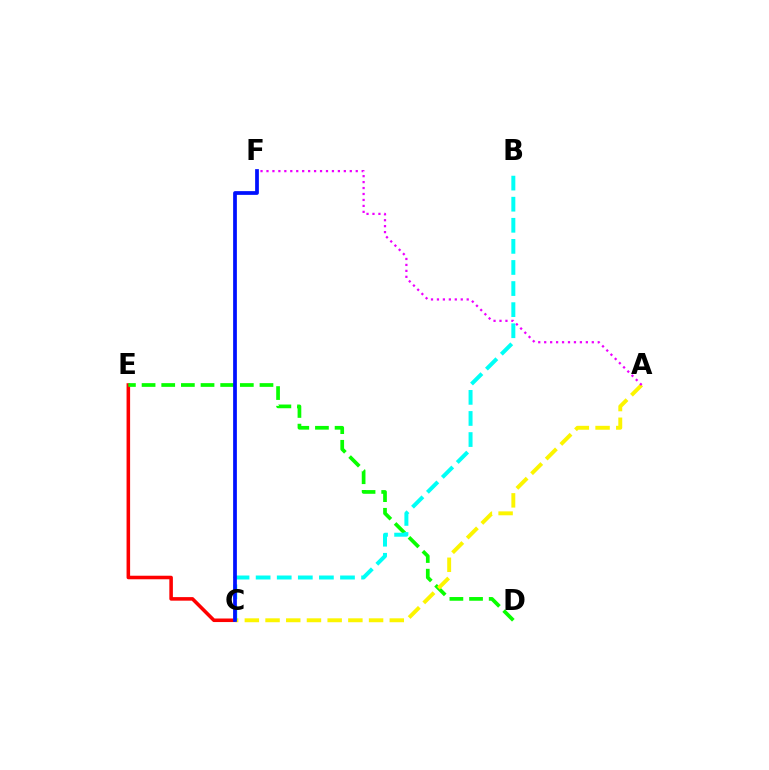{('C', 'E'): [{'color': '#ff0000', 'line_style': 'solid', 'thickness': 2.56}], ('D', 'E'): [{'color': '#08ff00', 'line_style': 'dashed', 'thickness': 2.67}], ('A', 'C'): [{'color': '#fcf500', 'line_style': 'dashed', 'thickness': 2.81}], ('A', 'F'): [{'color': '#ee00ff', 'line_style': 'dotted', 'thickness': 1.62}], ('B', 'C'): [{'color': '#00fff6', 'line_style': 'dashed', 'thickness': 2.87}], ('C', 'F'): [{'color': '#0010ff', 'line_style': 'solid', 'thickness': 2.69}]}